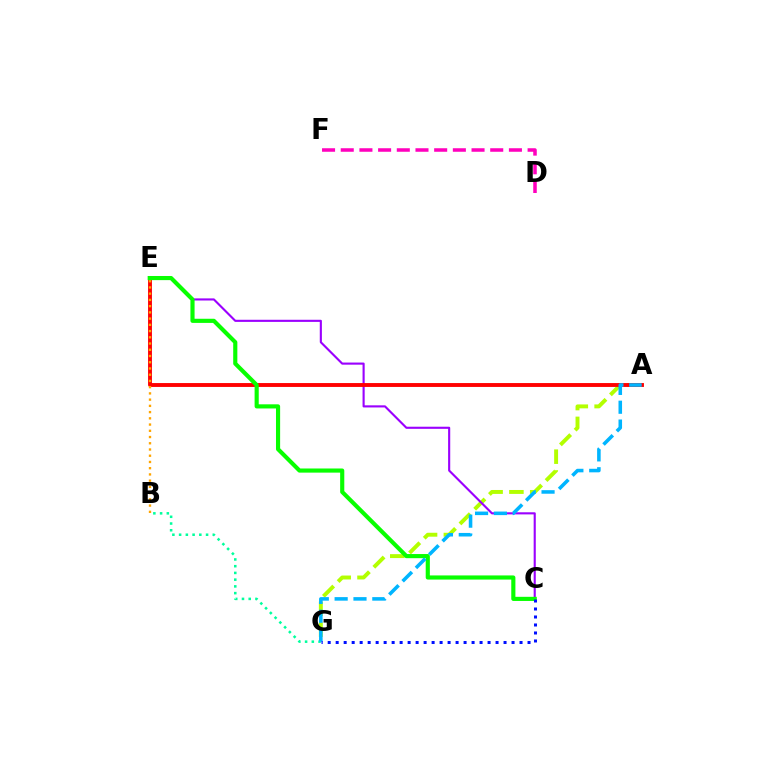{('A', 'G'): [{'color': '#b3ff00', 'line_style': 'dashed', 'thickness': 2.83}, {'color': '#00b5ff', 'line_style': 'dashed', 'thickness': 2.56}], ('C', 'E'): [{'color': '#9b00ff', 'line_style': 'solid', 'thickness': 1.53}, {'color': '#08ff00', 'line_style': 'solid', 'thickness': 2.98}], ('D', 'F'): [{'color': '#ff00bd', 'line_style': 'dashed', 'thickness': 2.54}], ('B', 'G'): [{'color': '#00ff9d', 'line_style': 'dotted', 'thickness': 1.83}], ('A', 'E'): [{'color': '#ff0000', 'line_style': 'solid', 'thickness': 2.79}], ('B', 'E'): [{'color': '#ffa500', 'line_style': 'dotted', 'thickness': 1.69}], ('C', 'G'): [{'color': '#0010ff', 'line_style': 'dotted', 'thickness': 2.17}]}